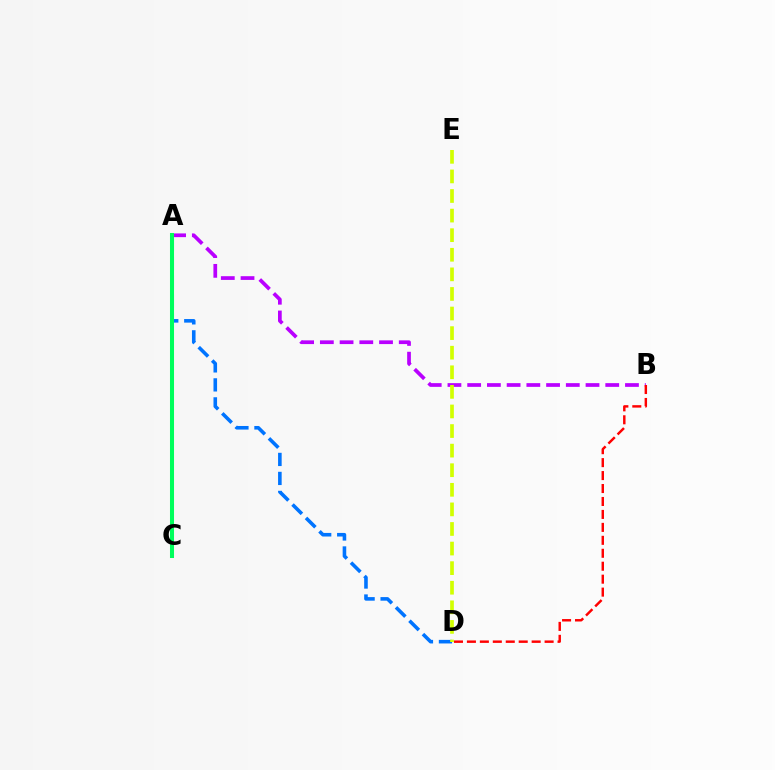{('A', 'D'): [{'color': '#0074ff', 'line_style': 'dashed', 'thickness': 2.58}], ('A', 'B'): [{'color': '#b900ff', 'line_style': 'dashed', 'thickness': 2.68}], ('B', 'D'): [{'color': '#ff0000', 'line_style': 'dashed', 'thickness': 1.76}], ('A', 'C'): [{'color': '#00ff5c', 'line_style': 'solid', 'thickness': 2.91}], ('D', 'E'): [{'color': '#d1ff00', 'line_style': 'dashed', 'thickness': 2.66}]}